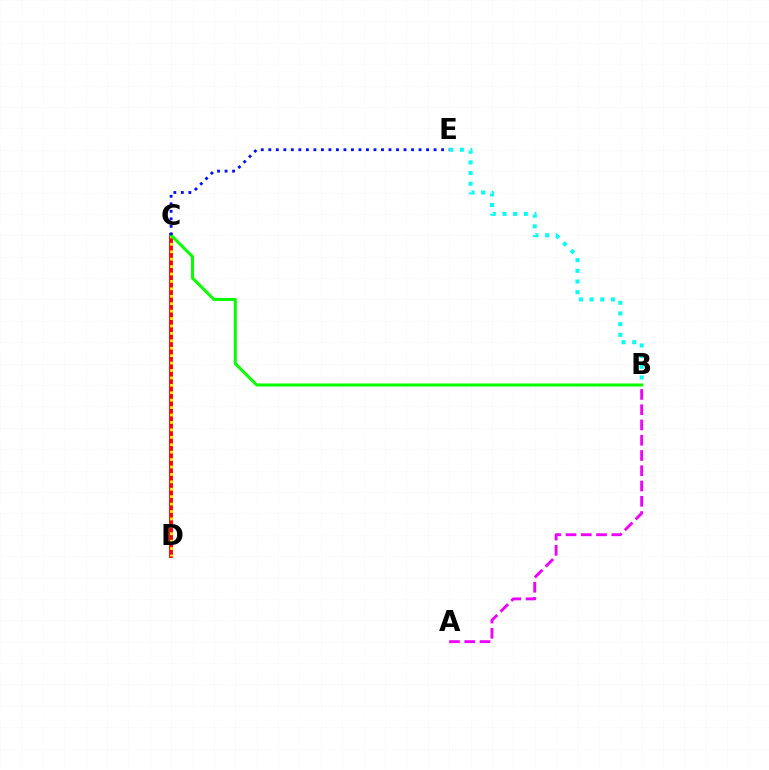{('B', 'E'): [{'color': '#00fff6', 'line_style': 'dotted', 'thickness': 2.9}], ('A', 'B'): [{'color': '#ee00ff', 'line_style': 'dashed', 'thickness': 2.07}], ('C', 'D'): [{'color': '#ff0000', 'line_style': 'solid', 'thickness': 2.78}, {'color': '#fcf500', 'line_style': 'dotted', 'thickness': 2.02}], ('B', 'C'): [{'color': '#08ff00', 'line_style': 'solid', 'thickness': 2.18}], ('C', 'E'): [{'color': '#0010ff', 'line_style': 'dotted', 'thickness': 2.04}]}